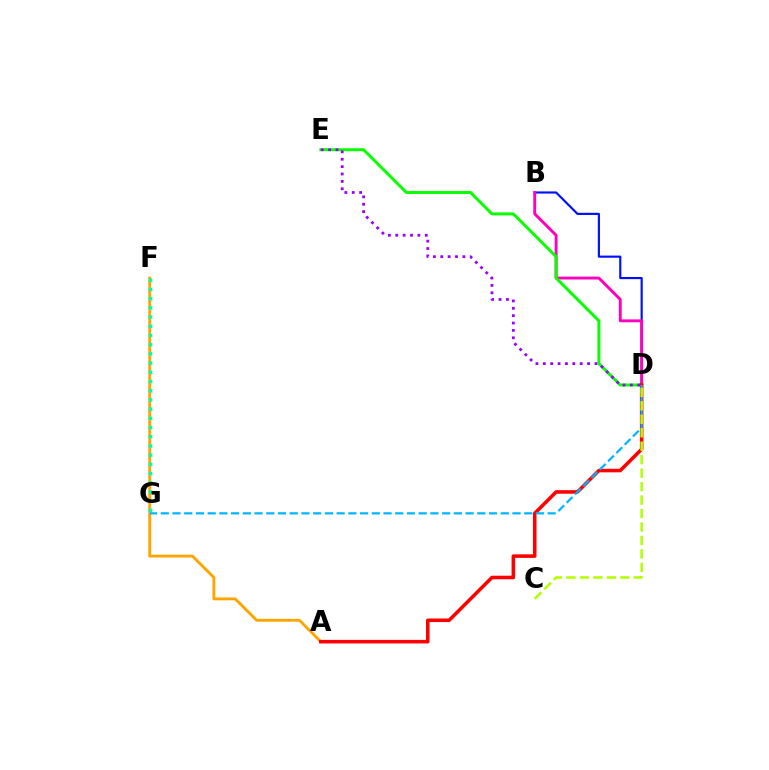{('B', 'D'): [{'color': '#0010ff', 'line_style': 'solid', 'thickness': 1.56}, {'color': '#ff00bd', 'line_style': 'solid', 'thickness': 2.08}], ('A', 'F'): [{'color': '#ffa500', 'line_style': 'solid', 'thickness': 2.07}], ('F', 'G'): [{'color': '#00ff9d', 'line_style': 'dotted', 'thickness': 2.5}], ('D', 'E'): [{'color': '#08ff00', 'line_style': 'solid', 'thickness': 2.13}, {'color': '#9b00ff', 'line_style': 'dotted', 'thickness': 2.0}], ('A', 'D'): [{'color': '#ff0000', 'line_style': 'solid', 'thickness': 2.56}], ('D', 'G'): [{'color': '#00b5ff', 'line_style': 'dashed', 'thickness': 1.59}], ('C', 'D'): [{'color': '#b3ff00', 'line_style': 'dashed', 'thickness': 1.83}]}